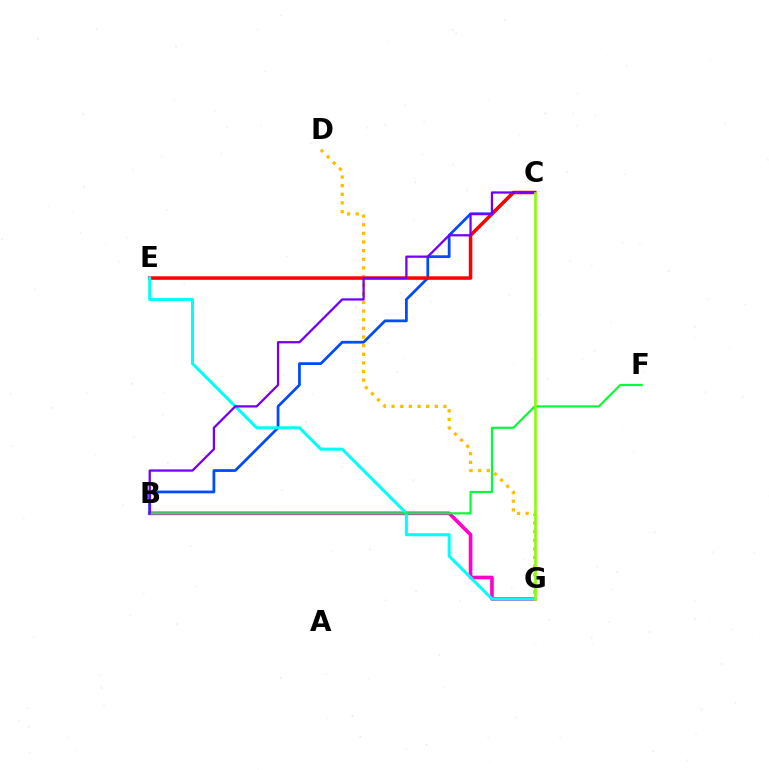{('B', 'G'): [{'color': '#ff00cf', 'line_style': 'solid', 'thickness': 2.63}], ('D', 'G'): [{'color': '#ffbd00', 'line_style': 'dotted', 'thickness': 2.35}], ('B', 'C'): [{'color': '#004bff', 'line_style': 'solid', 'thickness': 1.98}, {'color': '#7200ff', 'line_style': 'solid', 'thickness': 1.64}], ('C', 'E'): [{'color': '#ff0000', 'line_style': 'solid', 'thickness': 2.53}], ('E', 'G'): [{'color': '#00fff6', 'line_style': 'solid', 'thickness': 2.18}], ('B', 'F'): [{'color': '#00ff39', 'line_style': 'solid', 'thickness': 1.57}], ('C', 'G'): [{'color': '#84ff00', 'line_style': 'solid', 'thickness': 1.88}]}